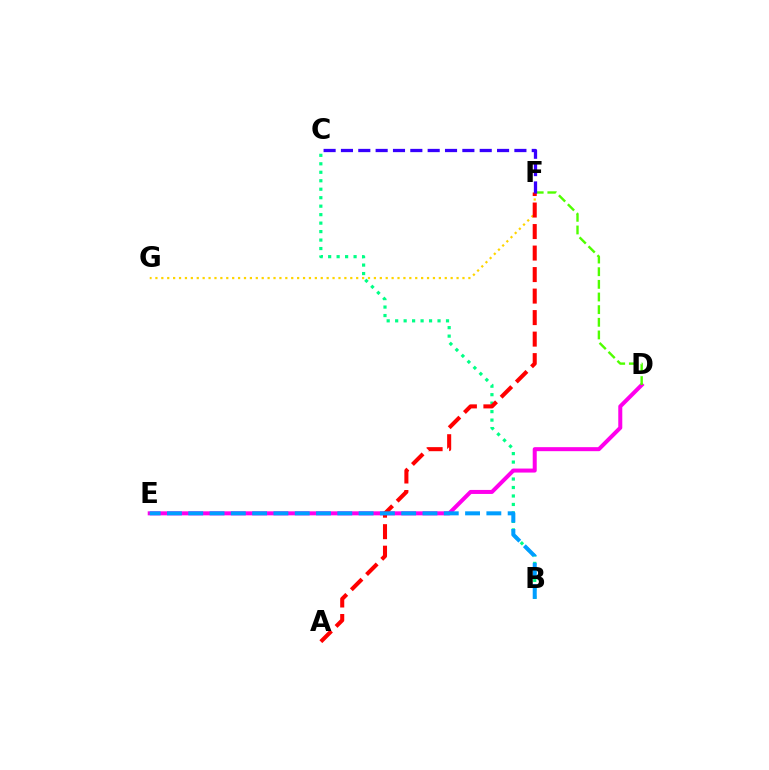{('B', 'C'): [{'color': '#00ff86', 'line_style': 'dotted', 'thickness': 2.3}], ('F', 'G'): [{'color': '#ffd500', 'line_style': 'dotted', 'thickness': 1.6}], ('D', 'E'): [{'color': '#ff00ed', 'line_style': 'solid', 'thickness': 2.89}], ('D', 'F'): [{'color': '#4fff00', 'line_style': 'dashed', 'thickness': 1.72}], ('A', 'F'): [{'color': '#ff0000', 'line_style': 'dashed', 'thickness': 2.92}], ('C', 'F'): [{'color': '#3700ff', 'line_style': 'dashed', 'thickness': 2.36}], ('B', 'E'): [{'color': '#009eff', 'line_style': 'dashed', 'thickness': 2.89}]}